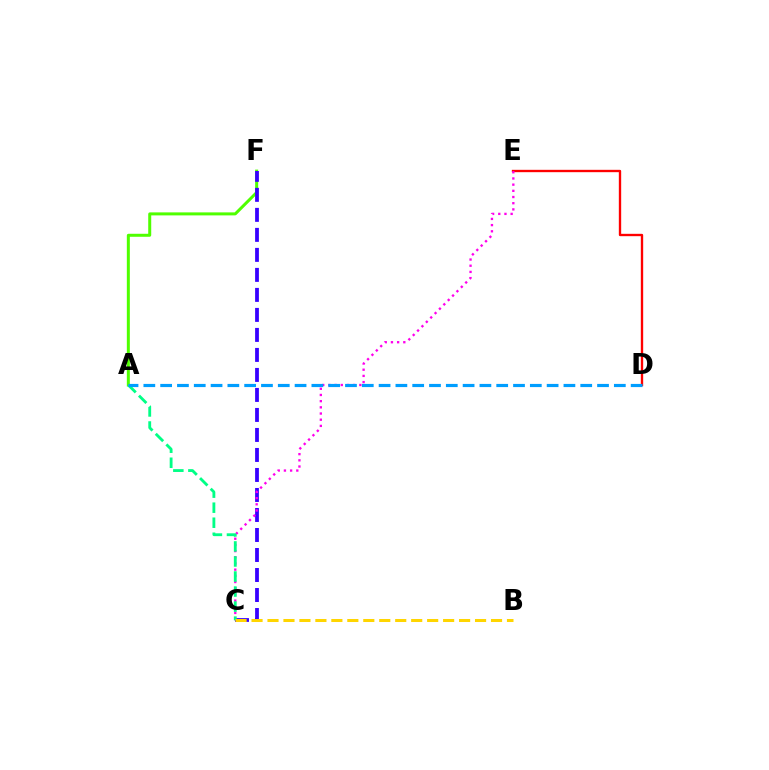{('A', 'F'): [{'color': '#4fff00', 'line_style': 'solid', 'thickness': 2.16}], ('C', 'F'): [{'color': '#3700ff', 'line_style': 'dashed', 'thickness': 2.72}], ('D', 'E'): [{'color': '#ff0000', 'line_style': 'solid', 'thickness': 1.69}], ('C', 'E'): [{'color': '#ff00ed', 'line_style': 'dotted', 'thickness': 1.68}], ('A', 'C'): [{'color': '#00ff86', 'line_style': 'dashed', 'thickness': 2.04}], ('B', 'C'): [{'color': '#ffd500', 'line_style': 'dashed', 'thickness': 2.17}], ('A', 'D'): [{'color': '#009eff', 'line_style': 'dashed', 'thickness': 2.28}]}